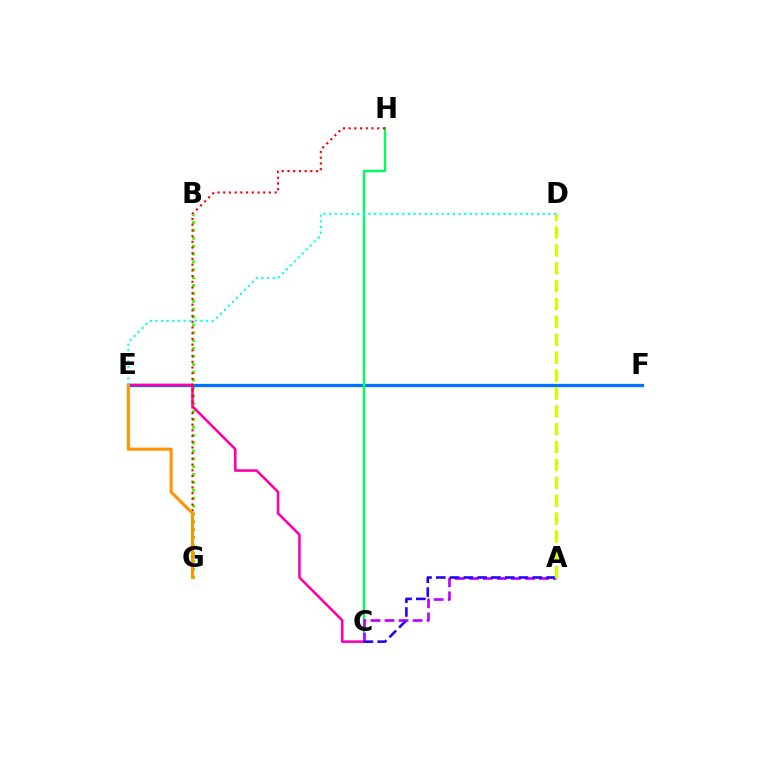{('B', 'G'): [{'color': '#3dff00', 'line_style': 'dotted', 'thickness': 2.14}], ('E', 'F'): [{'color': '#0074ff', 'line_style': 'solid', 'thickness': 2.36}], ('C', 'H'): [{'color': '#00ff5c', 'line_style': 'solid', 'thickness': 1.71}], ('A', 'C'): [{'color': '#b900ff', 'line_style': 'dashed', 'thickness': 1.91}, {'color': '#2500ff', 'line_style': 'dashed', 'thickness': 1.87}], ('C', 'E'): [{'color': '#ff00ac', 'line_style': 'solid', 'thickness': 1.85}], ('G', 'H'): [{'color': '#ff0000', 'line_style': 'dotted', 'thickness': 1.55}], ('A', 'D'): [{'color': '#d1ff00', 'line_style': 'dashed', 'thickness': 2.43}], ('E', 'G'): [{'color': '#ff9400', 'line_style': 'solid', 'thickness': 2.22}], ('D', 'E'): [{'color': '#00fff6', 'line_style': 'dotted', 'thickness': 1.53}]}